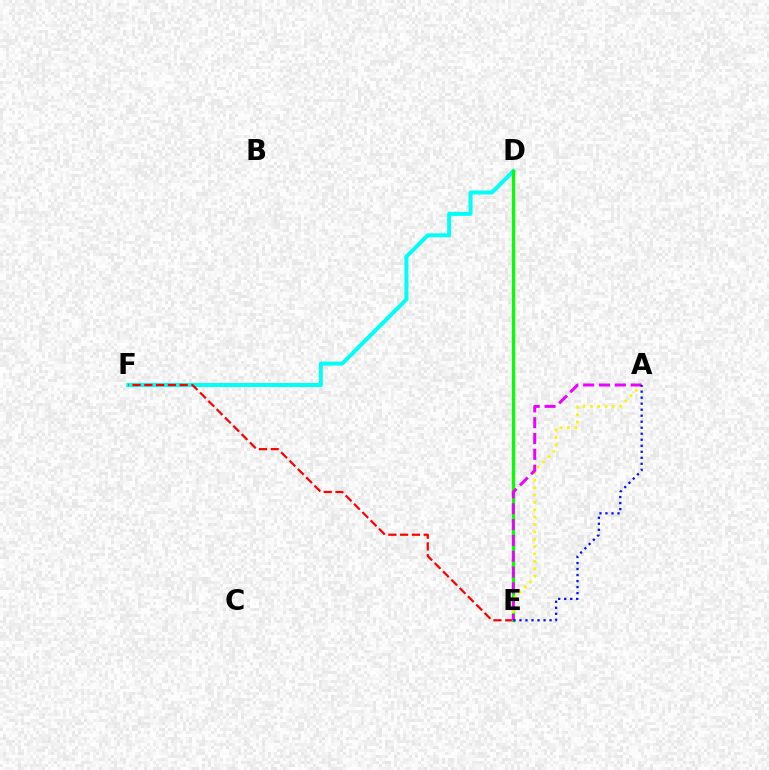{('D', 'F'): [{'color': '#00fff6', 'line_style': 'solid', 'thickness': 2.86}], ('E', 'F'): [{'color': '#ff0000', 'line_style': 'dashed', 'thickness': 1.6}], ('D', 'E'): [{'color': '#08ff00', 'line_style': 'solid', 'thickness': 2.37}], ('A', 'E'): [{'color': '#fcf500', 'line_style': 'dotted', 'thickness': 2.0}, {'color': '#ee00ff', 'line_style': 'dashed', 'thickness': 2.15}, {'color': '#0010ff', 'line_style': 'dotted', 'thickness': 1.63}]}